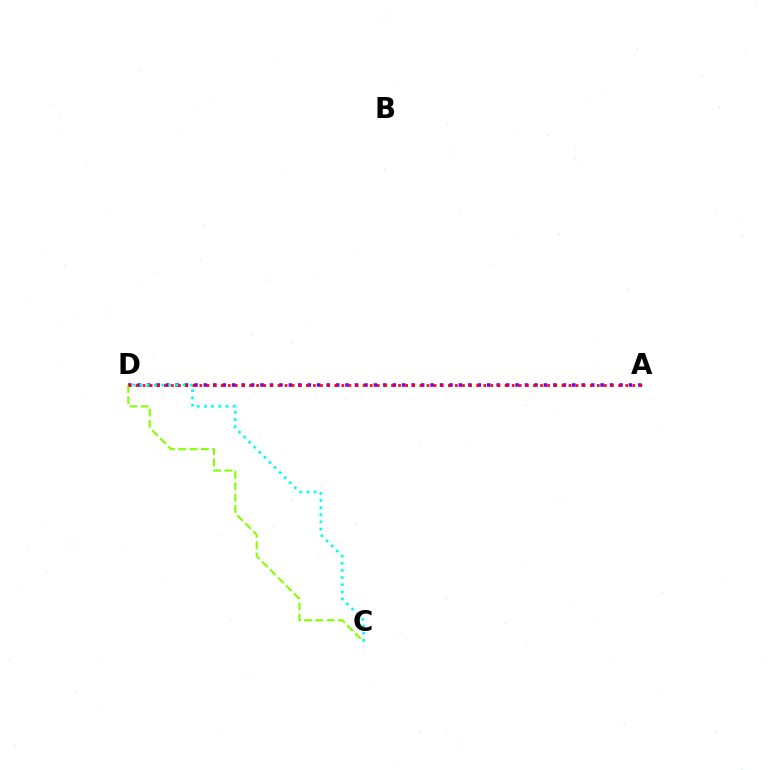{('A', 'D'): [{'color': '#7200ff', 'line_style': 'dotted', 'thickness': 2.57}, {'color': '#ff0000', 'line_style': 'dotted', 'thickness': 1.93}], ('C', 'D'): [{'color': '#84ff00', 'line_style': 'dashed', 'thickness': 1.53}, {'color': '#00fff6', 'line_style': 'dotted', 'thickness': 1.95}]}